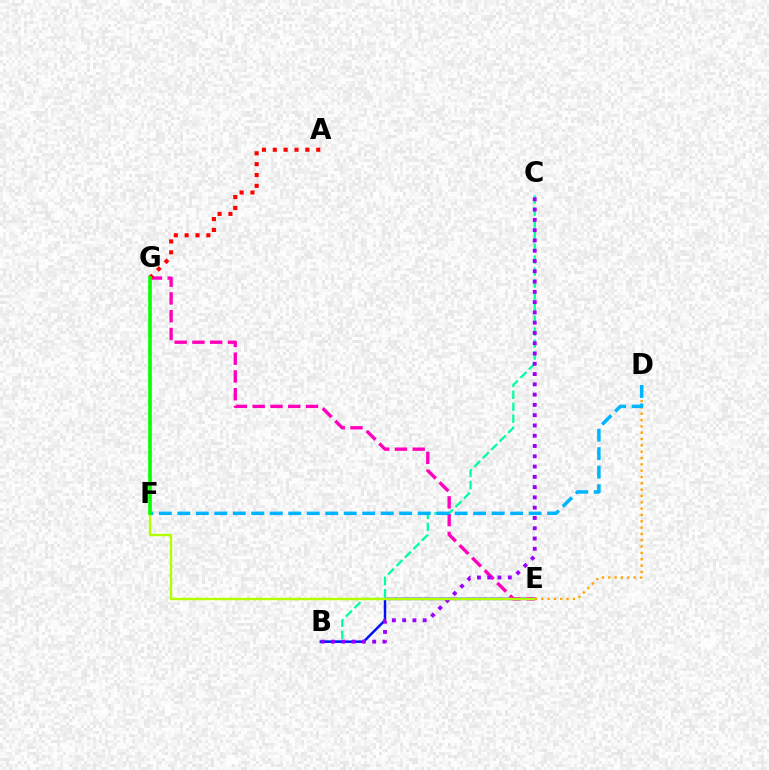{('B', 'C'): [{'color': '#00ff9d', 'line_style': 'dashed', 'thickness': 1.63}, {'color': '#9b00ff', 'line_style': 'dotted', 'thickness': 2.79}], ('B', 'E'): [{'color': '#0010ff', 'line_style': 'solid', 'thickness': 1.78}], ('E', 'G'): [{'color': '#ff00bd', 'line_style': 'dashed', 'thickness': 2.41}], ('E', 'F'): [{'color': '#b3ff00', 'line_style': 'solid', 'thickness': 1.75}], ('D', 'E'): [{'color': '#ffa500', 'line_style': 'dotted', 'thickness': 1.72}], ('D', 'F'): [{'color': '#00b5ff', 'line_style': 'dashed', 'thickness': 2.51}], ('A', 'G'): [{'color': '#ff0000', 'line_style': 'dotted', 'thickness': 2.95}], ('F', 'G'): [{'color': '#08ff00', 'line_style': 'solid', 'thickness': 2.61}]}